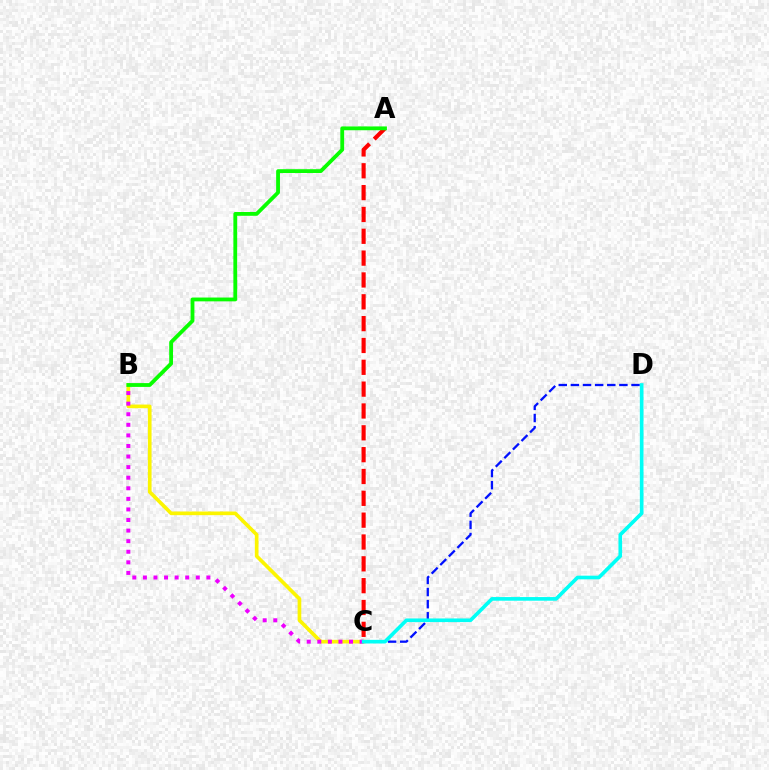{('C', 'D'): [{'color': '#0010ff', 'line_style': 'dashed', 'thickness': 1.65}, {'color': '#00fff6', 'line_style': 'solid', 'thickness': 2.62}], ('B', 'C'): [{'color': '#fcf500', 'line_style': 'solid', 'thickness': 2.63}, {'color': '#ee00ff', 'line_style': 'dotted', 'thickness': 2.87}], ('A', 'C'): [{'color': '#ff0000', 'line_style': 'dashed', 'thickness': 2.97}], ('A', 'B'): [{'color': '#08ff00', 'line_style': 'solid', 'thickness': 2.74}]}